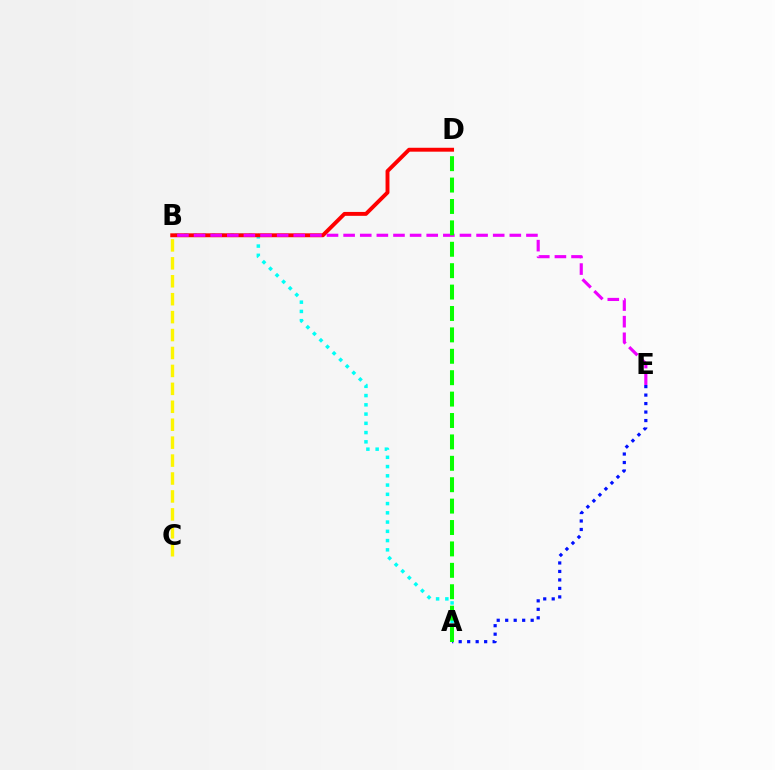{('A', 'B'): [{'color': '#00fff6', 'line_style': 'dotted', 'thickness': 2.51}], ('A', 'E'): [{'color': '#0010ff', 'line_style': 'dotted', 'thickness': 2.31}], ('B', 'D'): [{'color': '#ff0000', 'line_style': 'solid', 'thickness': 2.81}], ('B', 'C'): [{'color': '#fcf500', 'line_style': 'dashed', 'thickness': 2.44}], ('B', 'E'): [{'color': '#ee00ff', 'line_style': 'dashed', 'thickness': 2.26}], ('A', 'D'): [{'color': '#08ff00', 'line_style': 'dashed', 'thickness': 2.91}]}